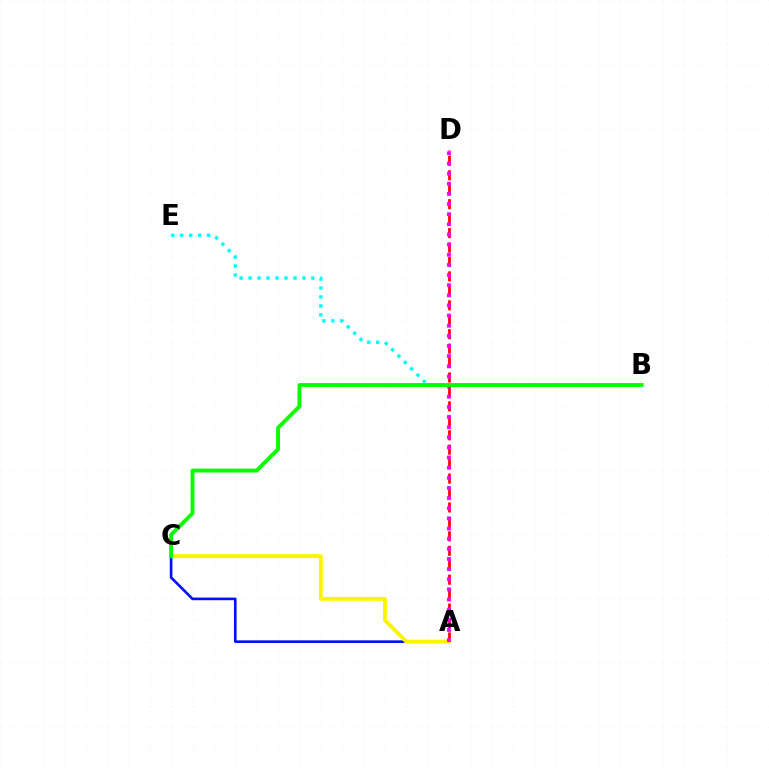{('A', 'C'): [{'color': '#0010ff', 'line_style': 'solid', 'thickness': 1.9}, {'color': '#fcf500', 'line_style': 'solid', 'thickness': 2.82}], ('A', 'D'): [{'color': '#ff0000', 'line_style': 'dashed', 'thickness': 1.96}, {'color': '#ee00ff', 'line_style': 'dotted', 'thickness': 2.76}], ('B', 'E'): [{'color': '#00fff6', 'line_style': 'dotted', 'thickness': 2.44}], ('B', 'C'): [{'color': '#08ff00', 'line_style': 'solid', 'thickness': 2.8}]}